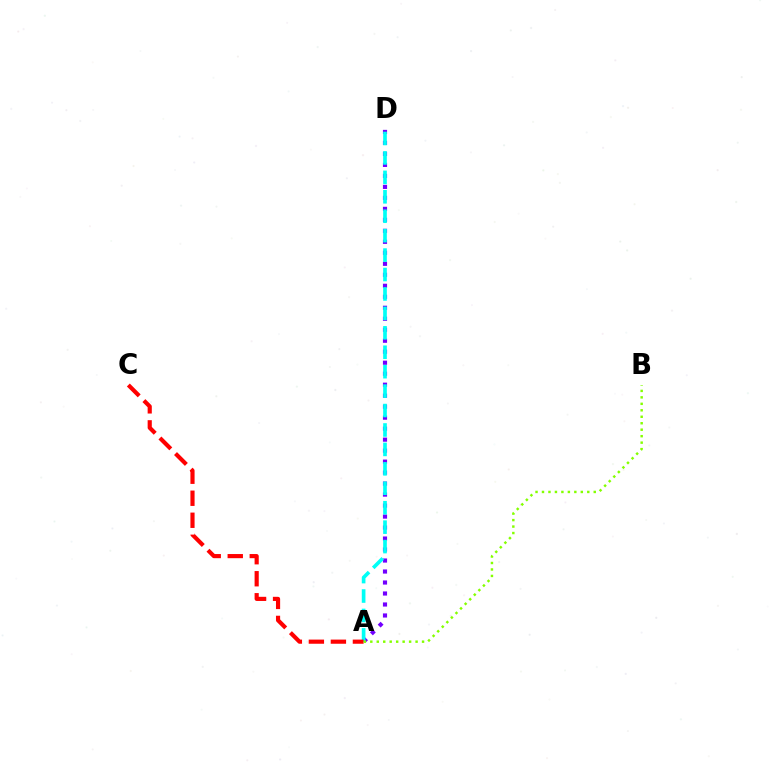{('A', 'D'): [{'color': '#7200ff', 'line_style': 'dotted', 'thickness': 2.99}, {'color': '#00fff6', 'line_style': 'dashed', 'thickness': 2.64}], ('A', 'C'): [{'color': '#ff0000', 'line_style': 'dashed', 'thickness': 2.99}], ('A', 'B'): [{'color': '#84ff00', 'line_style': 'dotted', 'thickness': 1.76}]}